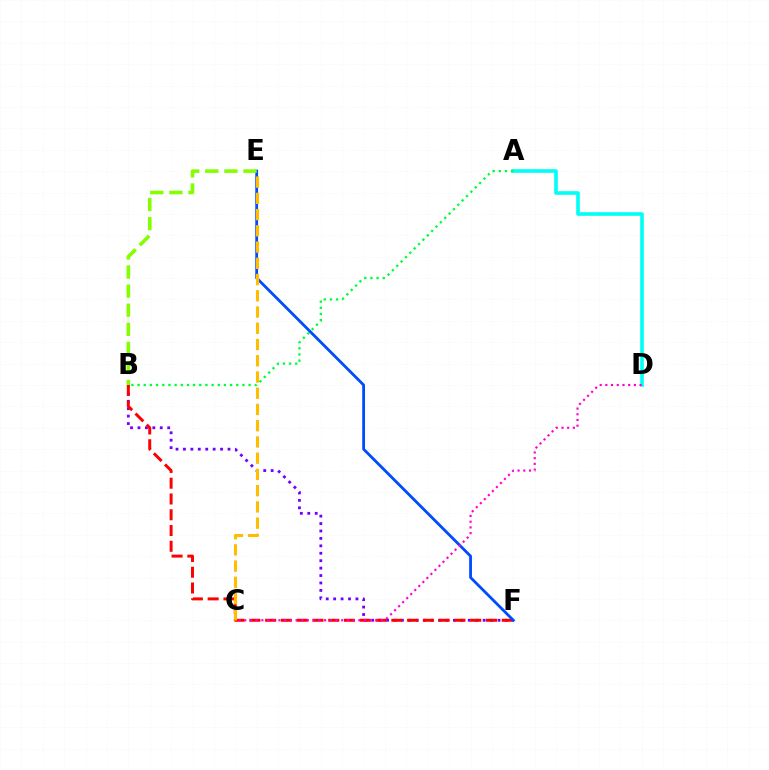{('B', 'F'): [{'color': '#7200ff', 'line_style': 'dotted', 'thickness': 2.02}, {'color': '#ff0000', 'line_style': 'dashed', 'thickness': 2.14}], ('A', 'D'): [{'color': '#00fff6', 'line_style': 'solid', 'thickness': 2.61}], ('E', 'F'): [{'color': '#004bff', 'line_style': 'solid', 'thickness': 2.01}], ('C', 'E'): [{'color': '#ffbd00', 'line_style': 'dashed', 'thickness': 2.21}], ('C', 'D'): [{'color': '#ff00cf', 'line_style': 'dotted', 'thickness': 1.55}], ('A', 'B'): [{'color': '#00ff39', 'line_style': 'dotted', 'thickness': 1.68}], ('B', 'E'): [{'color': '#84ff00', 'line_style': 'dashed', 'thickness': 2.59}]}